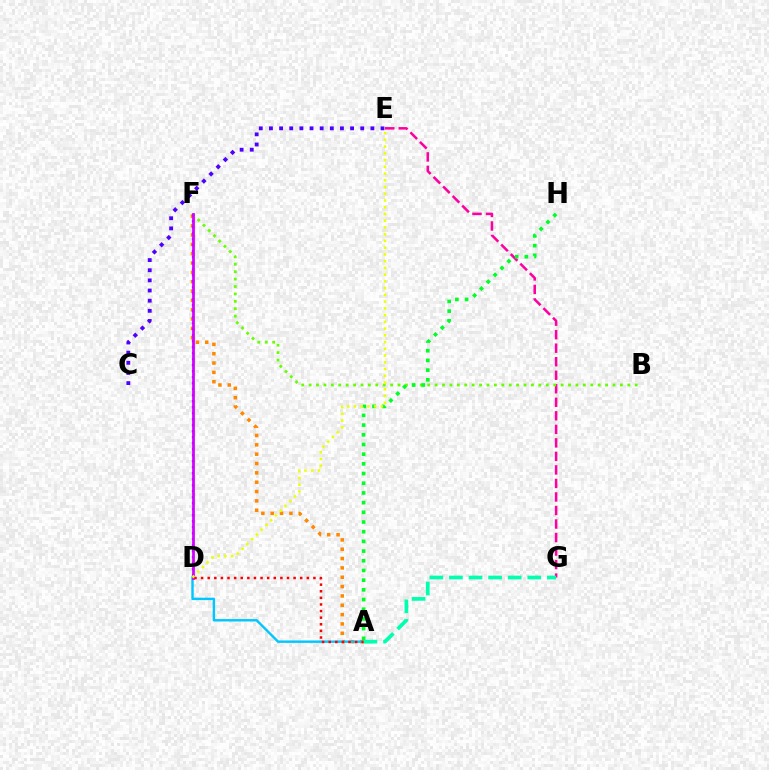{('E', 'G'): [{'color': '#ff00a0', 'line_style': 'dashed', 'thickness': 1.84}], ('B', 'F'): [{'color': '#66ff00', 'line_style': 'dotted', 'thickness': 2.01}], ('A', 'H'): [{'color': '#00ff27', 'line_style': 'dotted', 'thickness': 2.63}], ('C', 'E'): [{'color': '#4f00ff', 'line_style': 'dotted', 'thickness': 2.76}], ('A', 'F'): [{'color': '#ff8800', 'line_style': 'dotted', 'thickness': 2.54}], ('A', 'D'): [{'color': '#00c7ff', 'line_style': 'solid', 'thickness': 1.74}, {'color': '#ff0000', 'line_style': 'dotted', 'thickness': 1.8}], ('D', 'F'): [{'color': '#003fff', 'line_style': 'dotted', 'thickness': 1.63}, {'color': '#d600ff', 'line_style': 'solid', 'thickness': 1.98}], ('A', 'G'): [{'color': '#00ffaf', 'line_style': 'dashed', 'thickness': 2.66}], ('D', 'E'): [{'color': '#eeff00', 'line_style': 'dotted', 'thickness': 1.83}]}